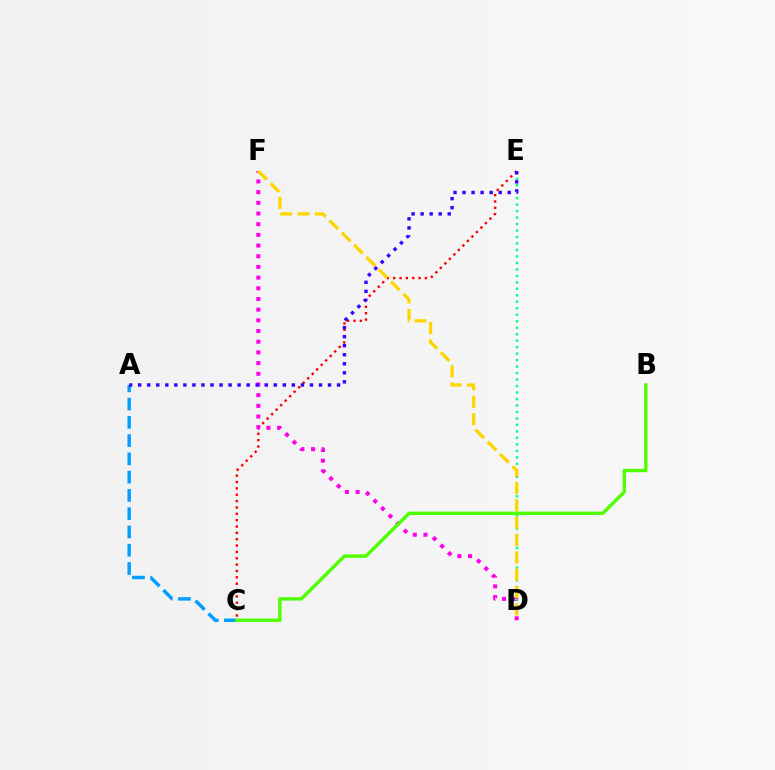{('D', 'E'): [{'color': '#00ff86', 'line_style': 'dotted', 'thickness': 1.76}], ('C', 'E'): [{'color': '#ff0000', 'line_style': 'dotted', 'thickness': 1.73}], ('A', 'C'): [{'color': '#009eff', 'line_style': 'dashed', 'thickness': 2.48}], ('D', 'F'): [{'color': '#ff00ed', 'line_style': 'dotted', 'thickness': 2.9}, {'color': '#ffd500', 'line_style': 'dashed', 'thickness': 2.36}], ('A', 'E'): [{'color': '#3700ff', 'line_style': 'dotted', 'thickness': 2.46}], ('B', 'C'): [{'color': '#4fff00', 'line_style': 'solid', 'thickness': 2.44}]}